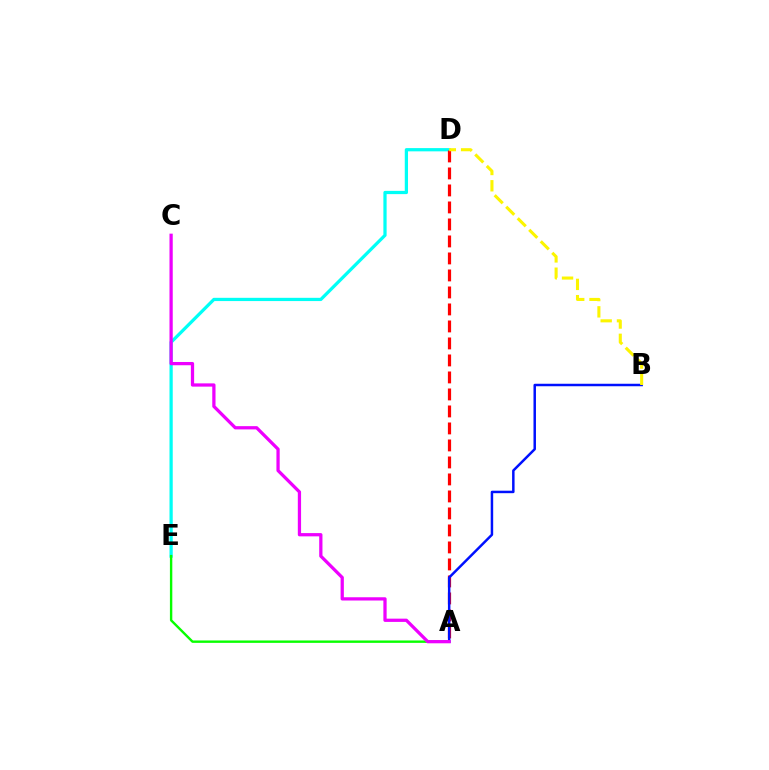{('D', 'E'): [{'color': '#00fff6', 'line_style': 'solid', 'thickness': 2.34}], ('A', 'E'): [{'color': '#08ff00', 'line_style': 'solid', 'thickness': 1.72}], ('A', 'D'): [{'color': '#ff0000', 'line_style': 'dashed', 'thickness': 2.31}], ('A', 'B'): [{'color': '#0010ff', 'line_style': 'solid', 'thickness': 1.79}], ('B', 'D'): [{'color': '#fcf500', 'line_style': 'dashed', 'thickness': 2.21}], ('A', 'C'): [{'color': '#ee00ff', 'line_style': 'solid', 'thickness': 2.34}]}